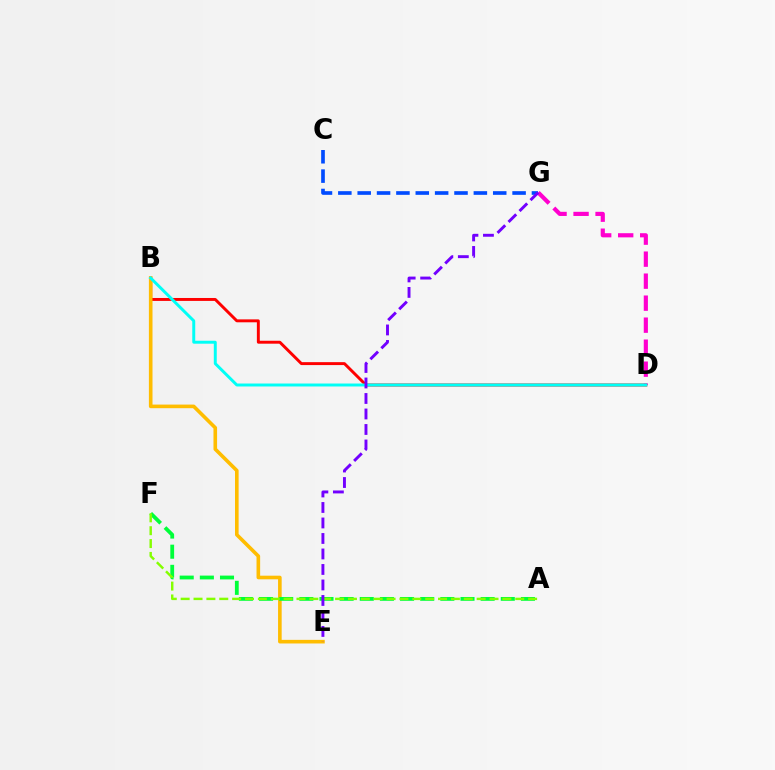{('B', 'D'): [{'color': '#ff0000', 'line_style': 'solid', 'thickness': 2.11}, {'color': '#00fff6', 'line_style': 'solid', 'thickness': 2.13}], ('D', 'G'): [{'color': '#ff00cf', 'line_style': 'dashed', 'thickness': 2.99}], ('B', 'E'): [{'color': '#ffbd00', 'line_style': 'solid', 'thickness': 2.6}], ('C', 'G'): [{'color': '#004bff', 'line_style': 'dashed', 'thickness': 2.63}], ('A', 'F'): [{'color': '#00ff39', 'line_style': 'dashed', 'thickness': 2.74}, {'color': '#84ff00', 'line_style': 'dashed', 'thickness': 1.75}], ('E', 'G'): [{'color': '#7200ff', 'line_style': 'dashed', 'thickness': 2.11}]}